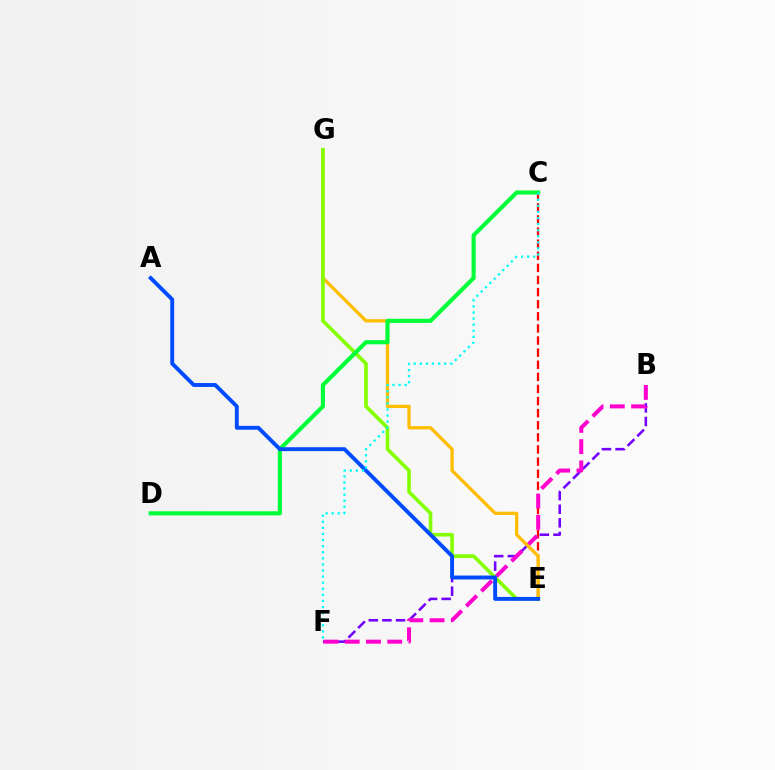{('B', 'F'): [{'color': '#7200ff', 'line_style': 'dashed', 'thickness': 1.85}, {'color': '#ff00cf', 'line_style': 'dashed', 'thickness': 2.89}], ('C', 'E'): [{'color': '#ff0000', 'line_style': 'dashed', 'thickness': 1.64}], ('E', 'G'): [{'color': '#ffbd00', 'line_style': 'solid', 'thickness': 2.36}, {'color': '#84ff00', 'line_style': 'solid', 'thickness': 2.61}], ('C', 'D'): [{'color': '#00ff39', 'line_style': 'solid', 'thickness': 2.98}], ('A', 'E'): [{'color': '#004bff', 'line_style': 'solid', 'thickness': 2.8}], ('C', 'F'): [{'color': '#00fff6', 'line_style': 'dotted', 'thickness': 1.65}]}